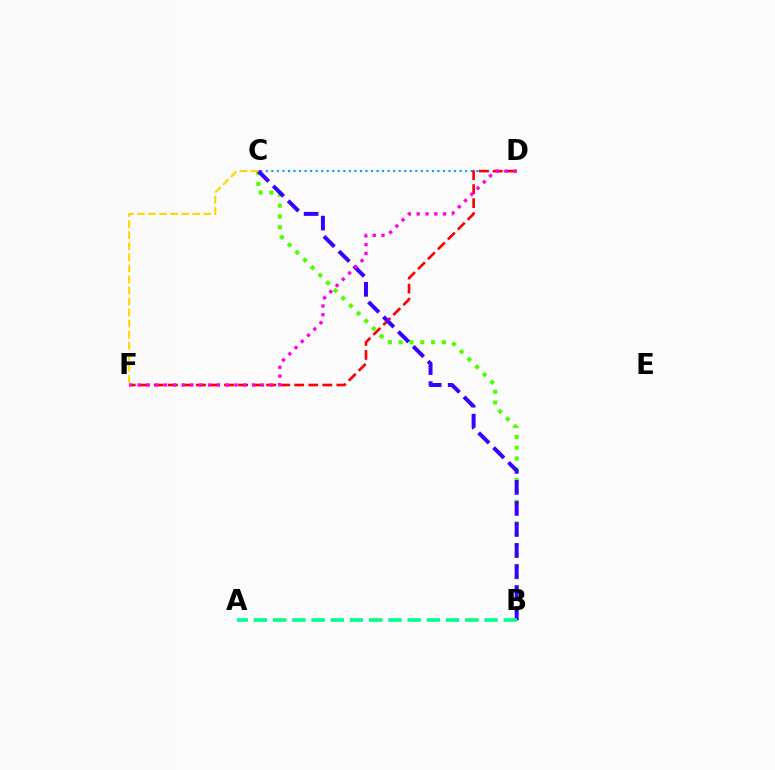{('B', 'C'): [{'color': '#4fff00', 'line_style': 'dotted', 'thickness': 2.94}, {'color': '#3700ff', 'line_style': 'dashed', 'thickness': 2.86}], ('C', 'D'): [{'color': '#009eff', 'line_style': 'dotted', 'thickness': 1.5}], ('D', 'F'): [{'color': '#ff0000', 'line_style': 'dashed', 'thickness': 1.91}, {'color': '#ff00ed', 'line_style': 'dotted', 'thickness': 2.39}], ('A', 'B'): [{'color': '#00ff86', 'line_style': 'dashed', 'thickness': 2.61}], ('C', 'F'): [{'color': '#ffd500', 'line_style': 'dashed', 'thickness': 1.5}]}